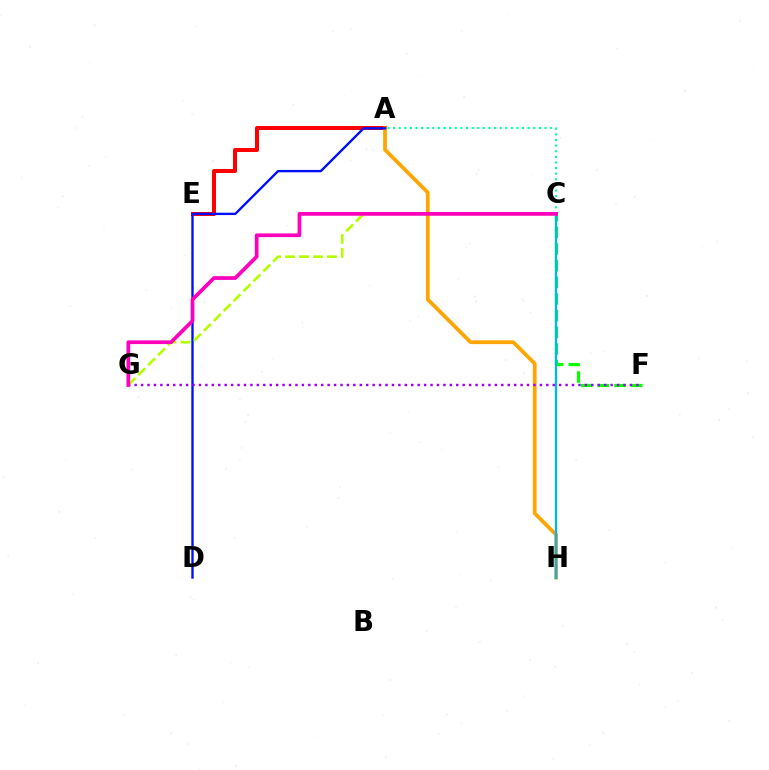{('C', 'F'): [{'color': '#08ff00', 'line_style': 'dashed', 'thickness': 2.26}], ('A', 'C'): [{'color': '#00ff9d', 'line_style': 'dotted', 'thickness': 1.52}], ('A', 'E'): [{'color': '#ff0000', 'line_style': 'solid', 'thickness': 2.88}], ('A', 'H'): [{'color': '#ffa500', 'line_style': 'solid', 'thickness': 2.7}], ('A', 'D'): [{'color': '#0010ff', 'line_style': 'solid', 'thickness': 1.7}], ('C', 'H'): [{'color': '#00b5ff', 'line_style': 'solid', 'thickness': 1.66}], ('F', 'G'): [{'color': '#9b00ff', 'line_style': 'dotted', 'thickness': 1.75}], ('C', 'G'): [{'color': '#b3ff00', 'line_style': 'dashed', 'thickness': 1.9}, {'color': '#ff00bd', 'line_style': 'solid', 'thickness': 2.68}]}